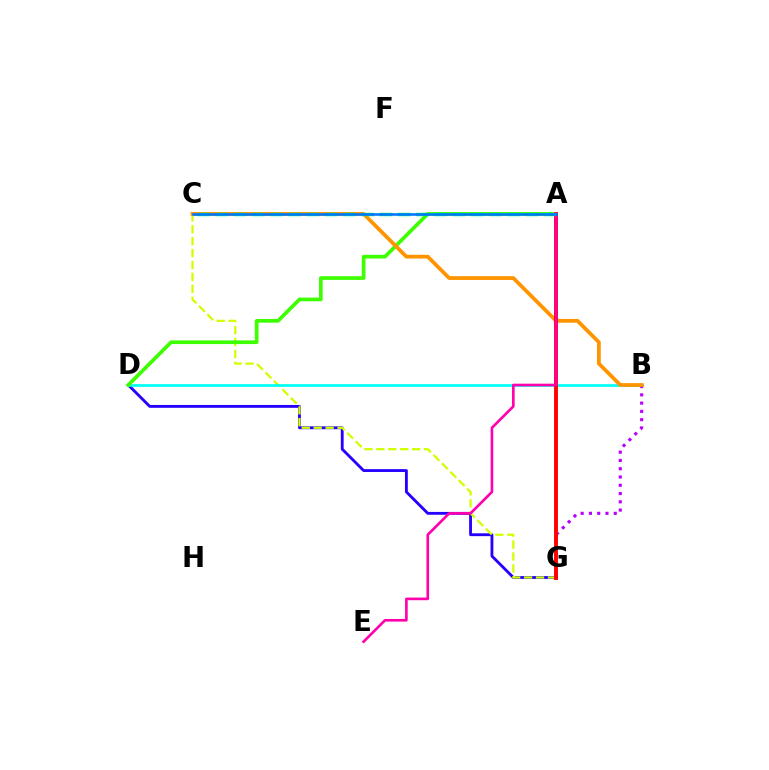{('D', 'G'): [{'color': '#2500ff', 'line_style': 'solid', 'thickness': 2.05}], ('C', 'G'): [{'color': '#d1ff00', 'line_style': 'dashed', 'thickness': 1.62}], ('B', 'D'): [{'color': '#00fff6', 'line_style': 'solid', 'thickness': 1.95}], ('A', 'D'): [{'color': '#3dff00', 'line_style': 'solid', 'thickness': 2.66}], ('B', 'G'): [{'color': '#b900ff', 'line_style': 'dotted', 'thickness': 2.25}], ('B', 'C'): [{'color': '#ff9400', 'line_style': 'solid', 'thickness': 2.71}], ('A', 'G'): [{'color': '#ff0000', 'line_style': 'solid', 'thickness': 2.81}], ('A', 'E'): [{'color': '#ff00ac', 'line_style': 'solid', 'thickness': 1.89}], ('A', 'C'): [{'color': '#00ff5c', 'line_style': 'dashed', 'thickness': 2.48}, {'color': '#0074ff', 'line_style': 'solid', 'thickness': 1.84}]}